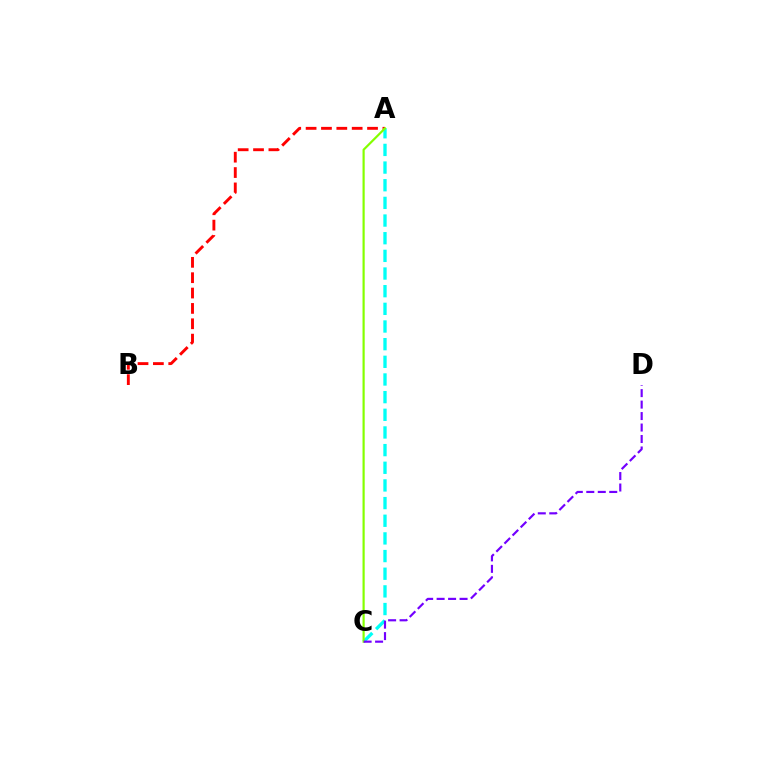{('A', 'B'): [{'color': '#ff0000', 'line_style': 'dashed', 'thickness': 2.09}], ('A', 'C'): [{'color': '#00fff6', 'line_style': 'dashed', 'thickness': 2.4}, {'color': '#84ff00', 'line_style': 'solid', 'thickness': 1.58}], ('C', 'D'): [{'color': '#7200ff', 'line_style': 'dashed', 'thickness': 1.56}]}